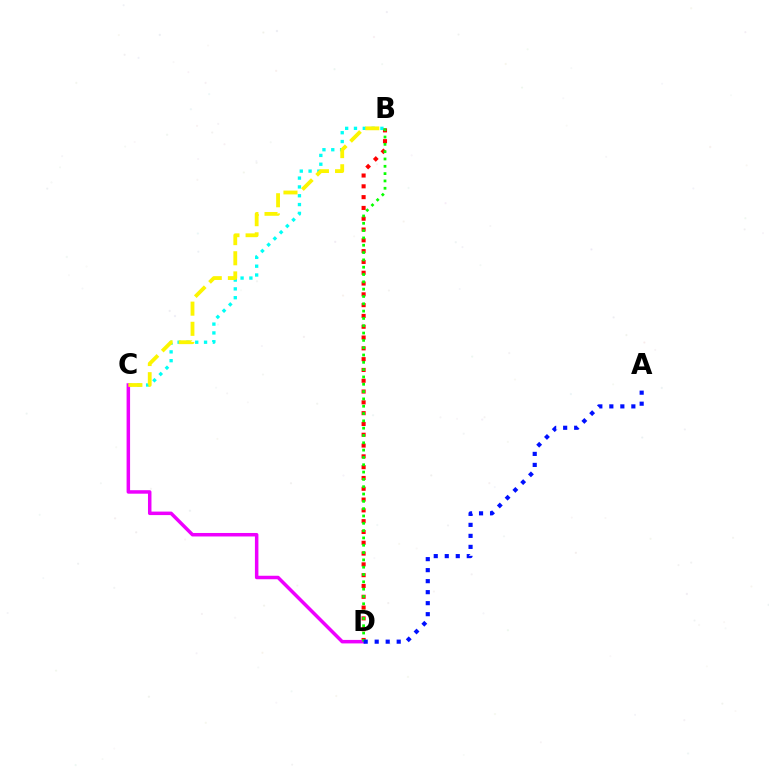{('B', 'D'): [{'color': '#ff0000', 'line_style': 'dotted', 'thickness': 2.93}, {'color': '#08ff00', 'line_style': 'dotted', 'thickness': 1.99}], ('B', 'C'): [{'color': '#00fff6', 'line_style': 'dotted', 'thickness': 2.4}, {'color': '#fcf500', 'line_style': 'dashed', 'thickness': 2.74}], ('C', 'D'): [{'color': '#ee00ff', 'line_style': 'solid', 'thickness': 2.52}], ('A', 'D'): [{'color': '#0010ff', 'line_style': 'dotted', 'thickness': 2.99}]}